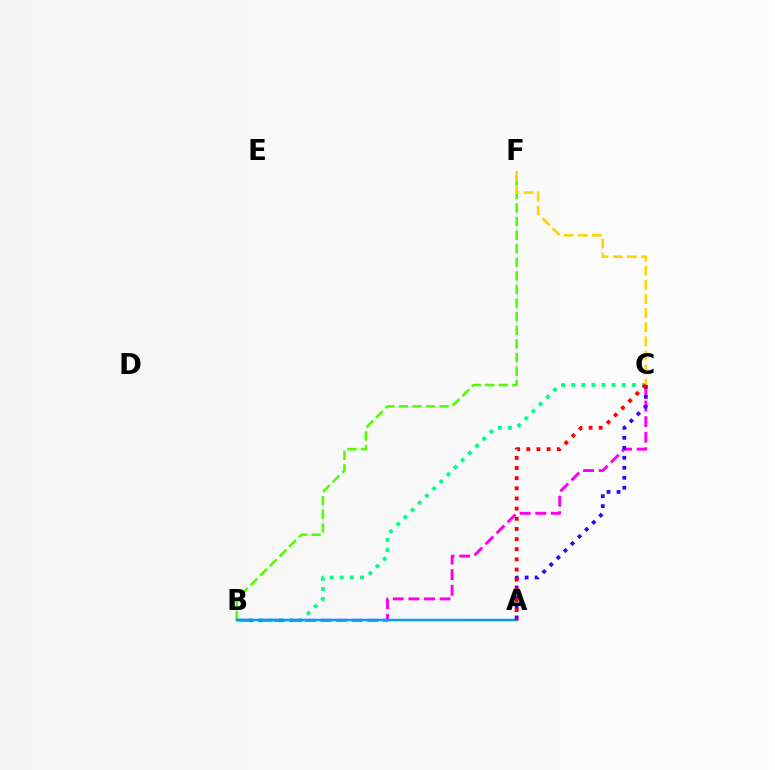{('B', 'C'): [{'color': '#00ff86', 'line_style': 'dotted', 'thickness': 2.75}, {'color': '#ff00ed', 'line_style': 'dashed', 'thickness': 2.12}], ('B', 'F'): [{'color': '#4fff00', 'line_style': 'dashed', 'thickness': 1.85}], ('C', 'F'): [{'color': '#ffd500', 'line_style': 'dashed', 'thickness': 1.91}], ('A', 'C'): [{'color': '#3700ff', 'line_style': 'dotted', 'thickness': 2.71}, {'color': '#ff0000', 'line_style': 'dotted', 'thickness': 2.76}], ('A', 'B'): [{'color': '#009eff', 'line_style': 'solid', 'thickness': 1.79}]}